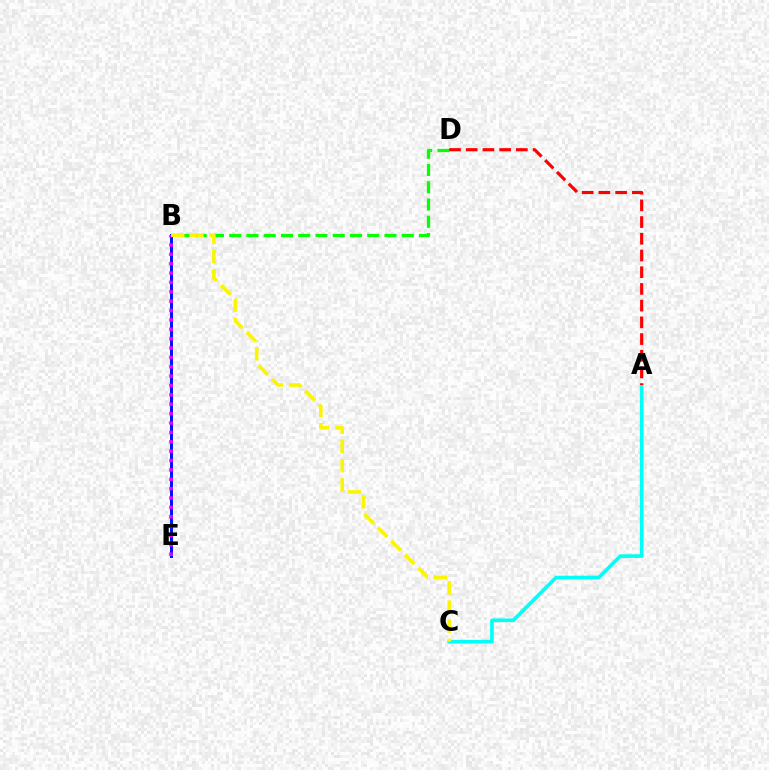{('B', 'D'): [{'color': '#08ff00', 'line_style': 'dashed', 'thickness': 2.34}], ('A', 'C'): [{'color': '#00fff6', 'line_style': 'solid', 'thickness': 2.61}], ('B', 'E'): [{'color': '#0010ff', 'line_style': 'solid', 'thickness': 2.13}, {'color': '#ee00ff', 'line_style': 'dotted', 'thickness': 2.55}], ('A', 'D'): [{'color': '#ff0000', 'line_style': 'dashed', 'thickness': 2.27}], ('B', 'C'): [{'color': '#fcf500', 'line_style': 'dashed', 'thickness': 2.6}]}